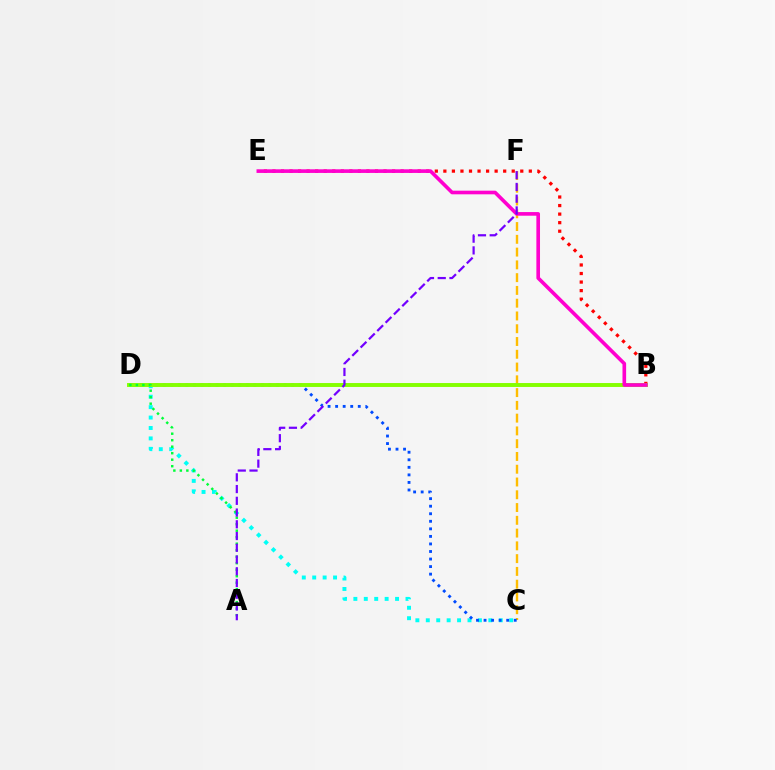{('C', 'D'): [{'color': '#00fff6', 'line_style': 'dotted', 'thickness': 2.83}, {'color': '#004bff', 'line_style': 'dotted', 'thickness': 2.05}], ('B', 'E'): [{'color': '#ff0000', 'line_style': 'dotted', 'thickness': 2.32}, {'color': '#ff00cf', 'line_style': 'solid', 'thickness': 2.62}], ('C', 'F'): [{'color': '#ffbd00', 'line_style': 'dashed', 'thickness': 1.74}], ('B', 'D'): [{'color': '#84ff00', 'line_style': 'solid', 'thickness': 2.82}], ('A', 'D'): [{'color': '#00ff39', 'line_style': 'dotted', 'thickness': 1.77}], ('A', 'F'): [{'color': '#7200ff', 'line_style': 'dashed', 'thickness': 1.6}]}